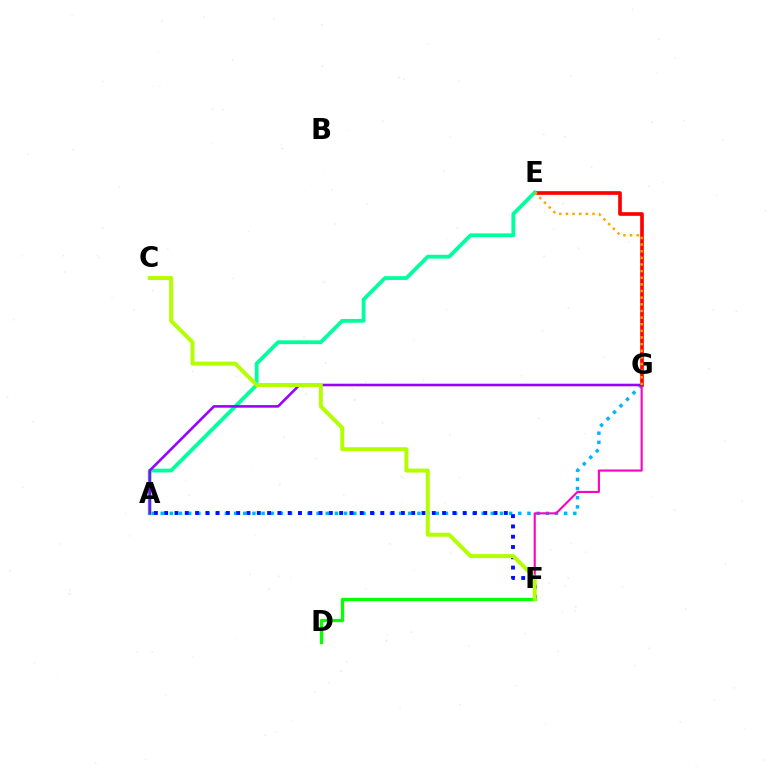{('A', 'G'): [{'color': '#00b5ff', 'line_style': 'dotted', 'thickness': 2.49}, {'color': '#9b00ff', 'line_style': 'solid', 'thickness': 1.85}], ('E', 'G'): [{'color': '#ff0000', 'line_style': 'solid', 'thickness': 2.63}, {'color': '#ffa500', 'line_style': 'dotted', 'thickness': 1.8}], ('F', 'G'): [{'color': '#ff00bd', 'line_style': 'solid', 'thickness': 1.52}], ('A', 'F'): [{'color': '#0010ff', 'line_style': 'dotted', 'thickness': 2.8}], ('A', 'E'): [{'color': '#00ff9d', 'line_style': 'solid', 'thickness': 2.74}], ('D', 'F'): [{'color': '#08ff00', 'line_style': 'solid', 'thickness': 2.36}], ('C', 'F'): [{'color': '#b3ff00', 'line_style': 'solid', 'thickness': 2.85}]}